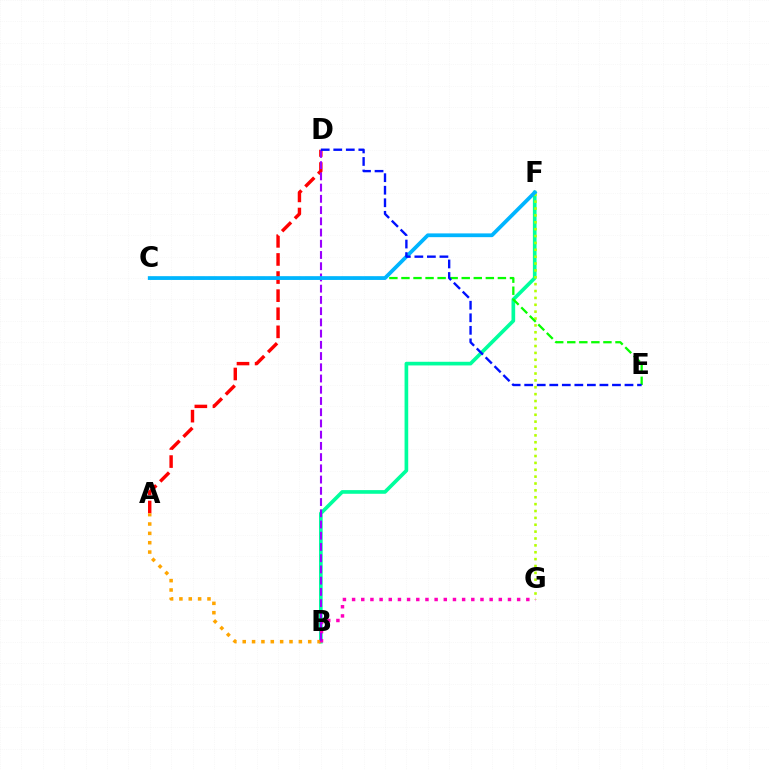{('A', 'D'): [{'color': '#ff0000', 'line_style': 'dashed', 'thickness': 2.46}], ('B', 'F'): [{'color': '#00ff9d', 'line_style': 'solid', 'thickness': 2.64}], ('A', 'B'): [{'color': '#ffa500', 'line_style': 'dotted', 'thickness': 2.54}], ('F', 'G'): [{'color': '#b3ff00', 'line_style': 'dotted', 'thickness': 1.87}], ('C', 'E'): [{'color': '#08ff00', 'line_style': 'dashed', 'thickness': 1.64}], ('B', 'G'): [{'color': '#ff00bd', 'line_style': 'dotted', 'thickness': 2.49}], ('B', 'D'): [{'color': '#9b00ff', 'line_style': 'dashed', 'thickness': 1.53}], ('C', 'F'): [{'color': '#00b5ff', 'line_style': 'solid', 'thickness': 2.71}], ('D', 'E'): [{'color': '#0010ff', 'line_style': 'dashed', 'thickness': 1.7}]}